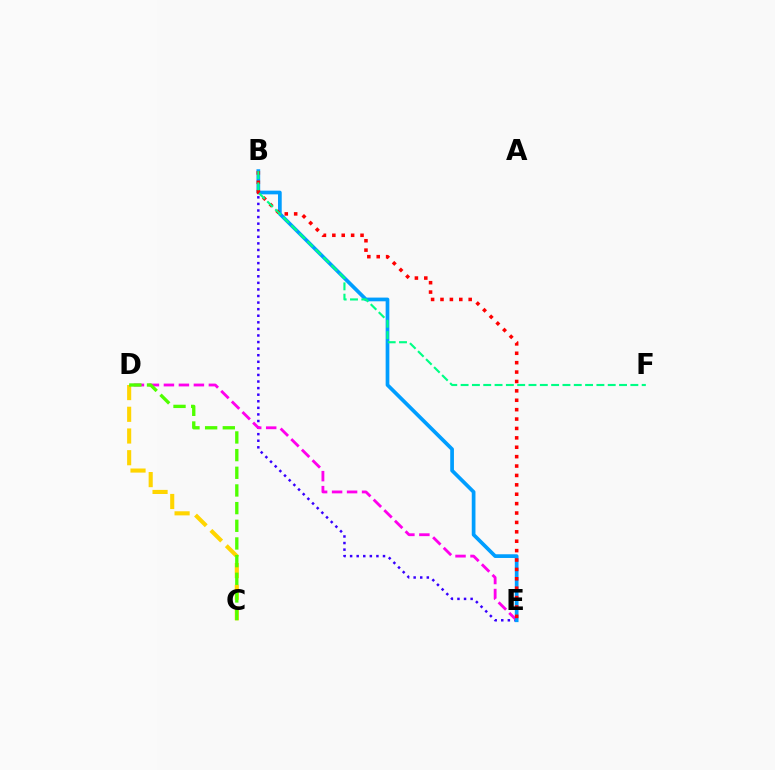{('B', 'E'): [{'color': '#3700ff', 'line_style': 'dotted', 'thickness': 1.79}, {'color': '#009eff', 'line_style': 'solid', 'thickness': 2.67}, {'color': '#ff0000', 'line_style': 'dotted', 'thickness': 2.55}], ('D', 'E'): [{'color': '#ff00ed', 'line_style': 'dashed', 'thickness': 2.04}], ('C', 'D'): [{'color': '#ffd500', 'line_style': 'dashed', 'thickness': 2.95}, {'color': '#4fff00', 'line_style': 'dashed', 'thickness': 2.4}], ('B', 'F'): [{'color': '#00ff86', 'line_style': 'dashed', 'thickness': 1.54}]}